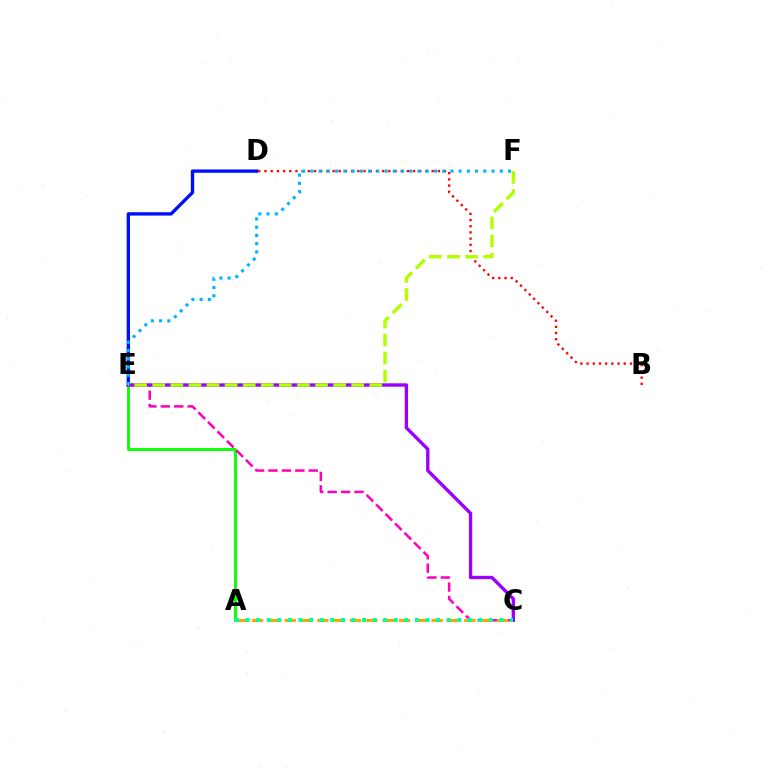{('A', 'E'): [{'color': '#08ff00', 'line_style': 'solid', 'thickness': 2.06}], ('C', 'E'): [{'color': '#ff00bd', 'line_style': 'dashed', 'thickness': 1.82}, {'color': '#9b00ff', 'line_style': 'solid', 'thickness': 2.42}], ('D', 'E'): [{'color': '#0010ff', 'line_style': 'solid', 'thickness': 2.43}], ('A', 'C'): [{'color': '#ffa500', 'line_style': 'dashed', 'thickness': 2.22}, {'color': '#00ff9d', 'line_style': 'dotted', 'thickness': 2.87}], ('B', 'D'): [{'color': '#ff0000', 'line_style': 'dotted', 'thickness': 1.68}], ('E', 'F'): [{'color': '#00b5ff', 'line_style': 'dotted', 'thickness': 2.24}, {'color': '#b3ff00', 'line_style': 'dashed', 'thickness': 2.46}]}